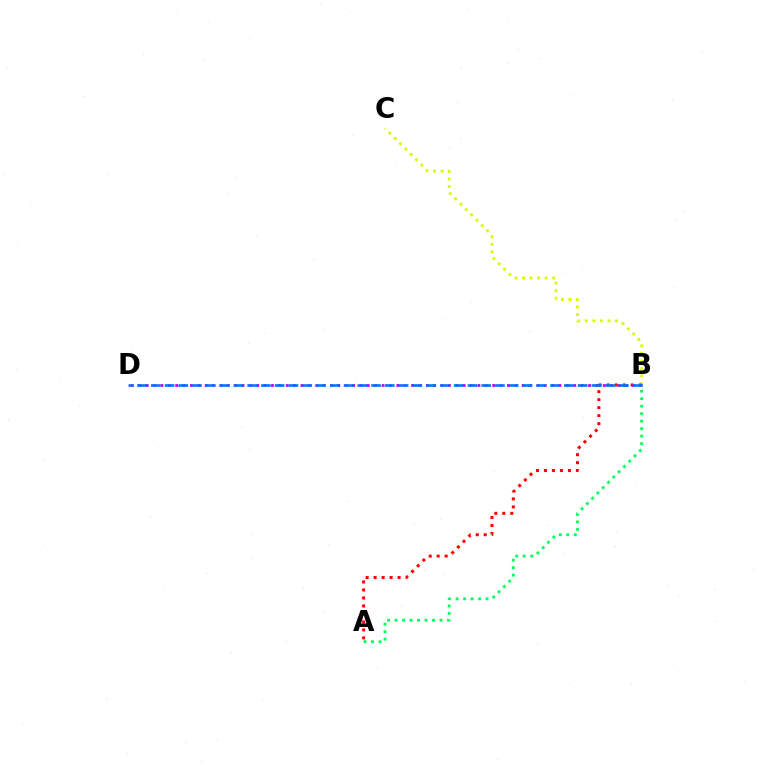{('B', 'C'): [{'color': '#d1ff00', 'line_style': 'dotted', 'thickness': 2.05}], ('A', 'B'): [{'color': '#00ff5c', 'line_style': 'dotted', 'thickness': 2.04}, {'color': '#ff0000', 'line_style': 'dotted', 'thickness': 2.17}], ('B', 'D'): [{'color': '#b900ff', 'line_style': 'dotted', 'thickness': 2.0}, {'color': '#0074ff', 'line_style': 'dashed', 'thickness': 1.87}]}